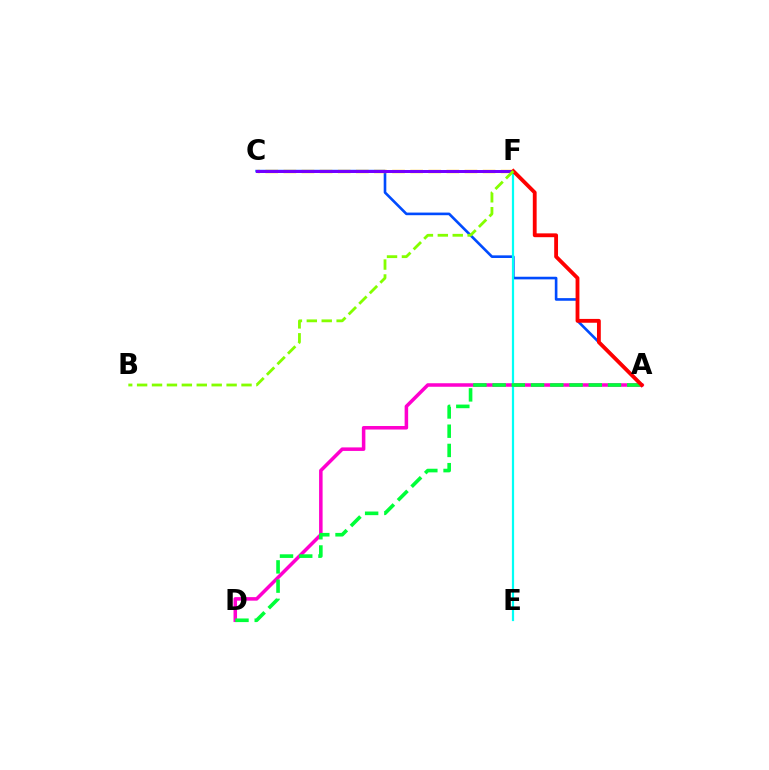{('A', 'C'): [{'color': '#004bff', 'line_style': 'solid', 'thickness': 1.89}], ('A', 'D'): [{'color': '#ff00cf', 'line_style': 'solid', 'thickness': 2.54}, {'color': '#00ff39', 'line_style': 'dashed', 'thickness': 2.61}], ('E', 'F'): [{'color': '#00fff6', 'line_style': 'solid', 'thickness': 1.59}], ('C', 'F'): [{'color': '#ffbd00', 'line_style': 'dashed', 'thickness': 2.46}, {'color': '#7200ff', 'line_style': 'solid', 'thickness': 2.15}], ('A', 'F'): [{'color': '#ff0000', 'line_style': 'solid', 'thickness': 2.76}], ('B', 'F'): [{'color': '#84ff00', 'line_style': 'dashed', 'thickness': 2.03}]}